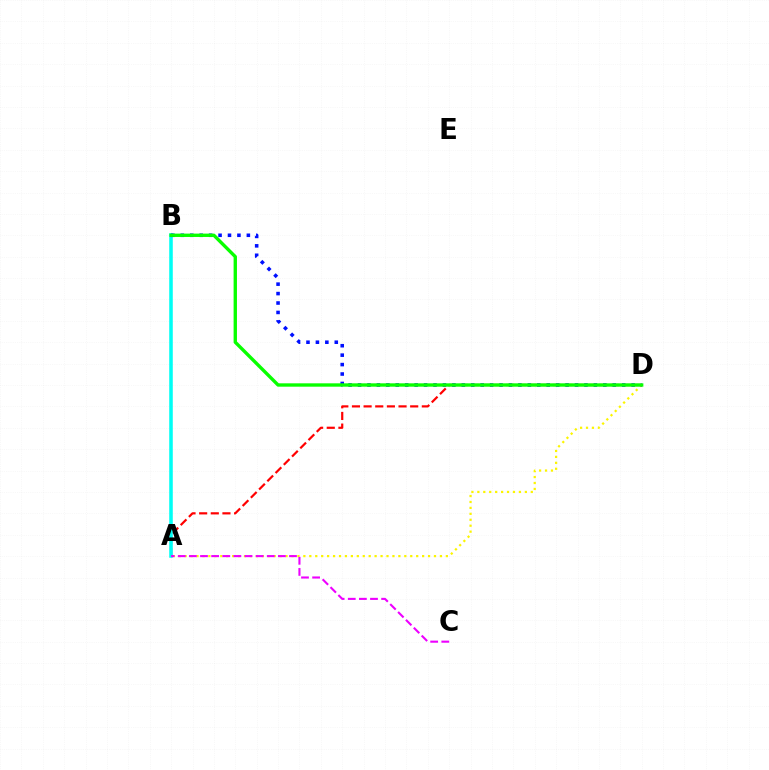{('A', 'D'): [{'color': '#fcf500', 'line_style': 'dotted', 'thickness': 1.61}, {'color': '#ff0000', 'line_style': 'dashed', 'thickness': 1.58}], ('A', 'B'): [{'color': '#00fff6', 'line_style': 'solid', 'thickness': 2.56}], ('B', 'D'): [{'color': '#0010ff', 'line_style': 'dotted', 'thickness': 2.56}, {'color': '#08ff00', 'line_style': 'solid', 'thickness': 2.42}], ('A', 'C'): [{'color': '#ee00ff', 'line_style': 'dashed', 'thickness': 1.51}]}